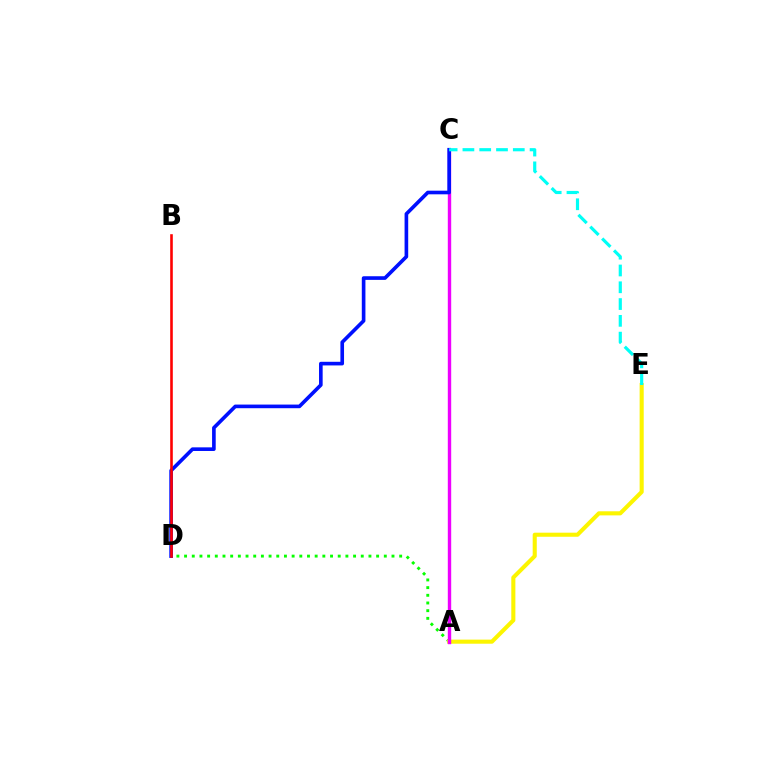{('A', 'D'): [{'color': '#08ff00', 'line_style': 'dotted', 'thickness': 2.09}], ('A', 'E'): [{'color': '#fcf500', 'line_style': 'solid', 'thickness': 2.94}], ('A', 'C'): [{'color': '#ee00ff', 'line_style': 'solid', 'thickness': 2.44}], ('C', 'D'): [{'color': '#0010ff', 'line_style': 'solid', 'thickness': 2.62}], ('C', 'E'): [{'color': '#00fff6', 'line_style': 'dashed', 'thickness': 2.28}], ('B', 'D'): [{'color': '#ff0000', 'line_style': 'solid', 'thickness': 1.87}]}